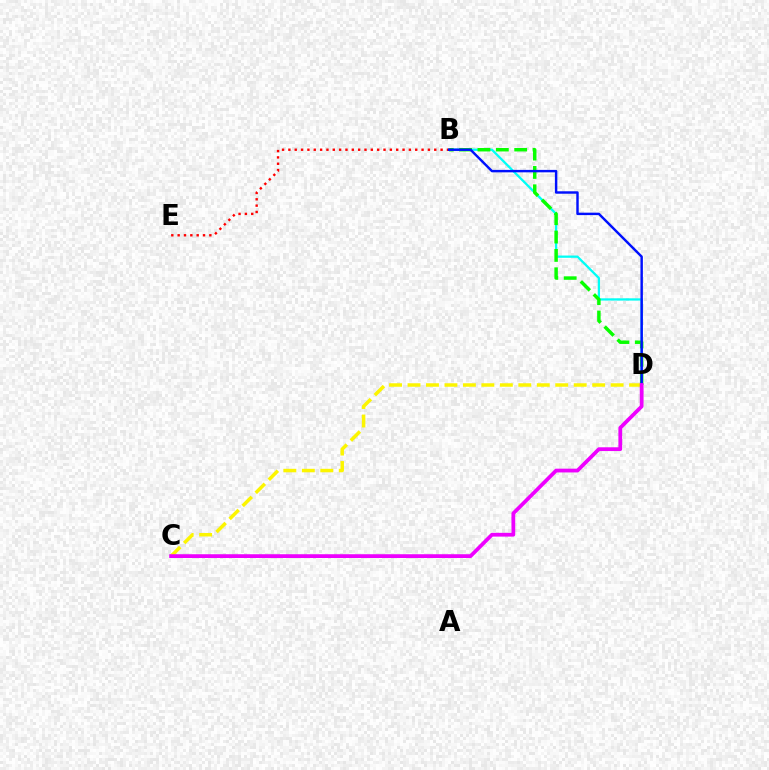{('B', 'D'): [{'color': '#00fff6', 'line_style': 'solid', 'thickness': 1.64}, {'color': '#08ff00', 'line_style': 'dashed', 'thickness': 2.5}, {'color': '#0010ff', 'line_style': 'solid', 'thickness': 1.76}], ('C', 'D'): [{'color': '#fcf500', 'line_style': 'dashed', 'thickness': 2.51}, {'color': '#ee00ff', 'line_style': 'solid', 'thickness': 2.71}], ('B', 'E'): [{'color': '#ff0000', 'line_style': 'dotted', 'thickness': 1.72}]}